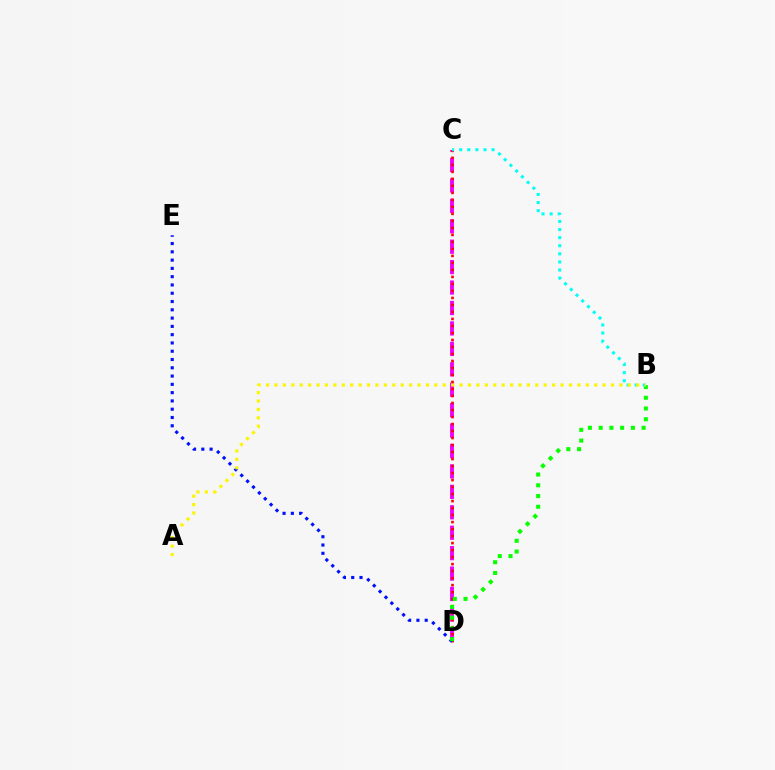{('C', 'D'): [{'color': '#ee00ff', 'line_style': 'dashed', 'thickness': 2.78}, {'color': '#ff0000', 'line_style': 'dotted', 'thickness': 1.9}], ('D', 'E'): [{'color': '#0010ff', 'line_style': 'dotted', 'thickness': 2.25}], ('B', 'D'): [{'color': '#08ff00', 'line_style': 'dotted', 'thickness': 2.92}], ('B', 'C'): [{'color': '#00fff6', 'line_style': 'dotted', 'thickness': 2.2}], ('A', 'B'): [{'color': '#fcf500', 'line_style': 'dotted', 'thickness': 2.29}]}